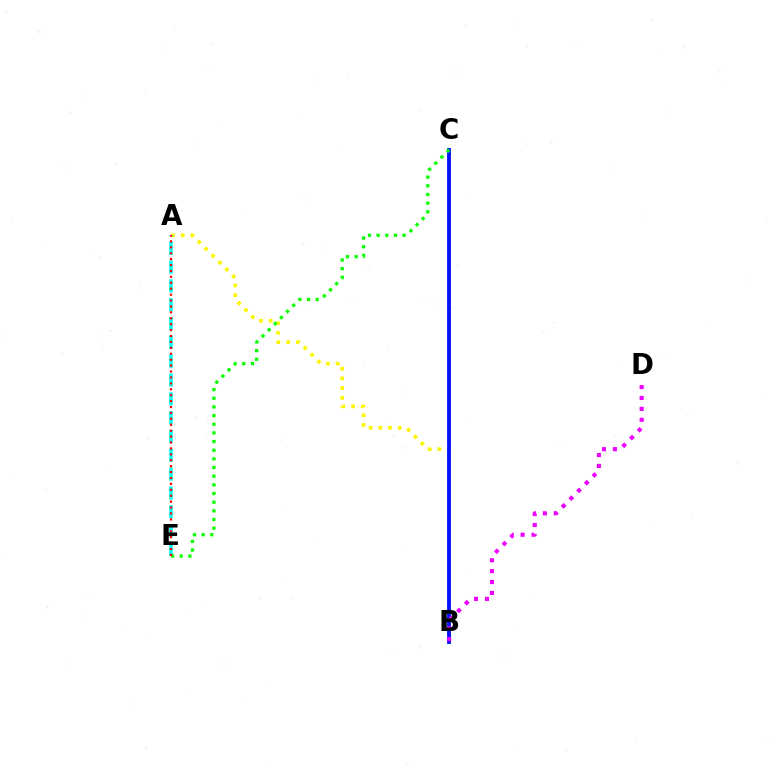{('A', 'B'): [{'color': '#fcf500', 'line_style': 'dotted', 'thickness': 2.64}], ('B', 'C'): [{'color': '#0010ff', 'line_style': 'solid', 'thickness': 2.75}], ('B', 'D'): [{'color': '#ee00ff', 'line_style': 'dotted', 'thickness': 2.96}], ('A', 'E'): [{'color': '#00fff6', 'line_style': 'dashed', 'thickness': 2.56}, {'color': '#ff0000', 'line_style': 'dotted', 'thickness': 1.61}], ('C', 'E'): [{'color': '#08ff00', 'line_style': 'dotted', 'thickness': 2.35}]}